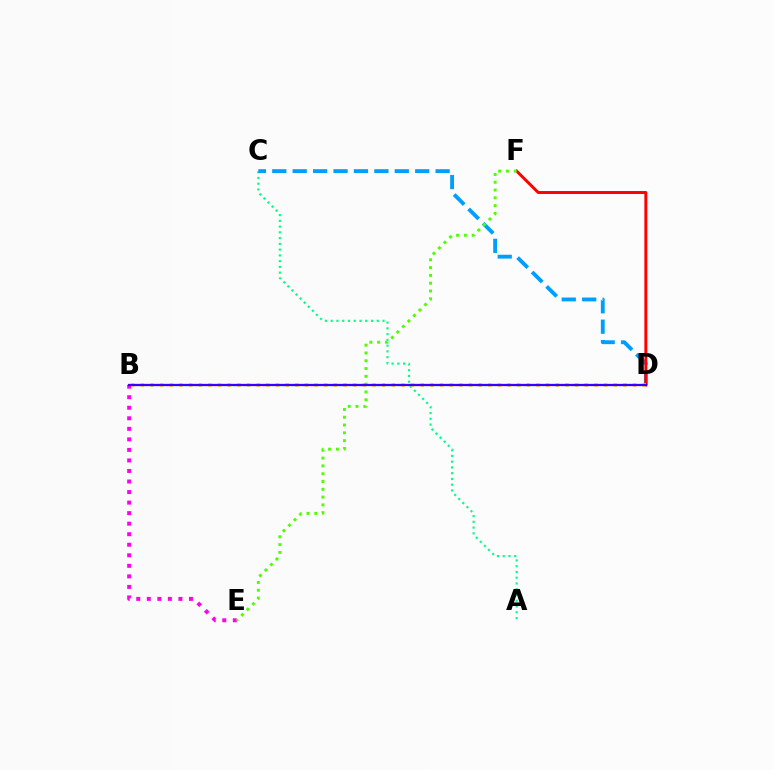{('A', 'C'): [{'color': '#00ff86', 'line_style': 'dotted', 'thickness': 1.56}], ('C', 'D'): [{'color': '#009eff', 'line_style': 'dashed', 'thickness': 2.77}], ('D', 'F'): [{'color': '#ff0000', 'line_style': 'solid', 'thickness': 2.11}], ('B', 'D'): [{'color': '#ffd500', 'line_style': 'dotted', 'thickness': 2.62}, {'color': '#3700ff', 'line_style': 'solid', 'thickness': 1.64}], ('B', 'E'): [{'color': '#ff00ed', 'line_style': 'dotted', 'thickness': 2.86}], ('E', 'F'): [{'color': '#4fff00', 'line_style': 'dotted', 'thickness': 2.12}]}